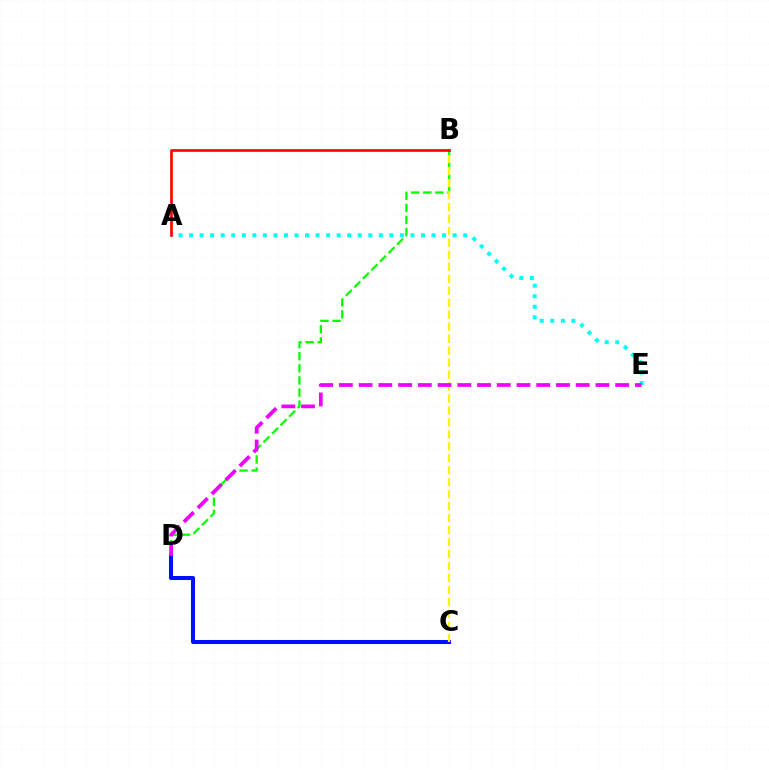{('B', 'D'): [{'color': '#08ff00', 'line_style': 'dashed', 'thickness': 1.64}], ('A', 'E'): [{'color': '#00fff6', 'line_style': 'dotted', 'thickness': 2.86}], ('C', 'D'): [{'color': '#0010ff', 'line_style': 'solid', 'thickness': 2.91}], ('B', 'C'): [{'color': '#fcf500', 'line_style': 'dashed', 'thickness': 1.63}], ('D', 'E'): [{'color': '#ee00ff', 'line_style': 'dashed', 'thickness': 2.68}], ('A', 'B'): [{'color': '#ff0000', 'line_style': 'solid', 'thickness': 1.92}]}